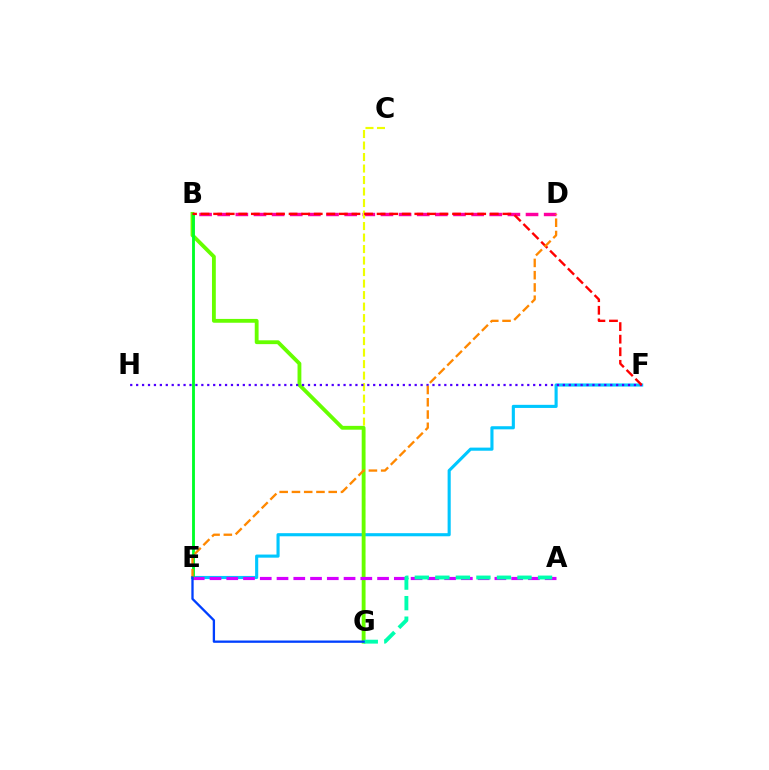{('B', 'D'): [{'color': '#ff00a0', 'line_style': 'dashed', 'thickness': 2.46}], ('E', 'F'): [{'color': '#00c7ff', 'line_style': 'solid', 'thickness': 2.24}], ('C', 'G'): [{'color': '#eeff00', 'line_style': 'dashed', 'thickness': 1.56}], ('B', 'G'): [{'color': '#66ff00', 'line_style': 'solid', 'thickness': 2.76}], ('B', 'E'): [{'color': '#00ff27', 'line_style': 'solid', 'thickness': 2.05}], ('F', 'H'): [{'color': '#4f00ff', 'line_style': 'dotted', 'thickness': 1.61}], ('A', 'E'): [{'color': '#d600ff', 'line_style': 'dashed', 'thickness': 2.28}], ('A', 'G'): [{'color': '#00ffaf', 'line_style': 'dashed', 'thickness': 2.79}], ('B', 'F'): [{'color': '#ff0000', 'line_style': 'dashed', 'thickness': 1.71}], ('D', 'E'): [{'color': '#ff8800', 'line_style': 'dashed', 'thickness': 1.67}], ('E', 'G'): [{'color': '#003fff', 'line_style': 'solid', 'thickness': 1.66}]}